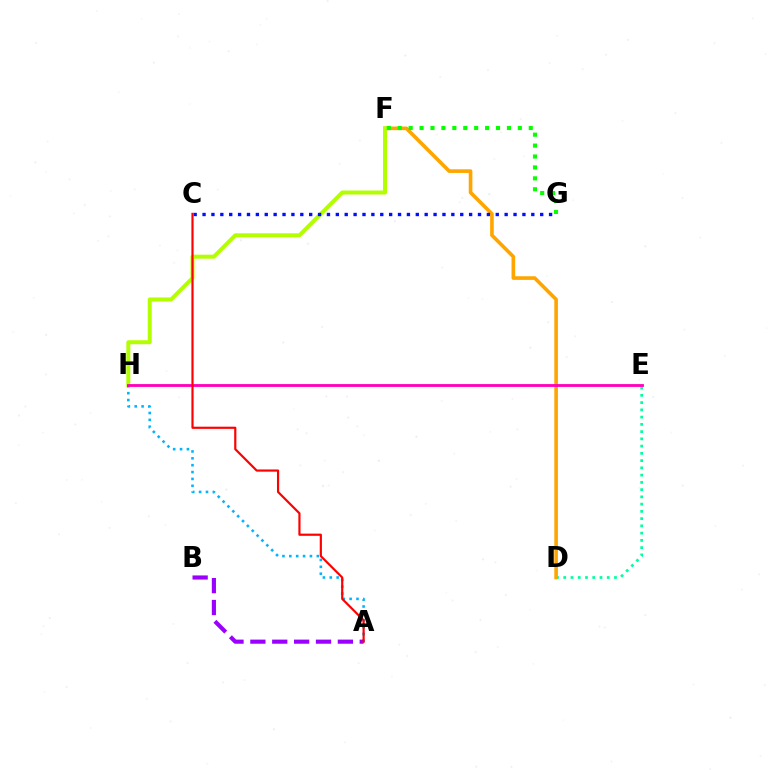{('D', 'E'): [{'color': '#00ff9d', 'line_style': 'dotted', 'thickness': 1.97}], ('D', 'F'): [{'color': '#ffa500', 'line_style': 'solid', 'thickness': 2.61}], ('F', 'H'): [{'color': '#b3ff00', 'line_style': 'solid', 'thickness': 2.87}], ('A', 'H'): [{'color': '#00b5ff', 'line_style': 'dotted', 'thickness': 1.87}], ('C', 'G'): [{'color': '#0010ff', 'line_style': 'dotted', 'thickness': 2.41}], ('A', 'B'): [{'color': '#9b00ff', 'line_style': 'dashed', 'thickness': 2.97}], ('E', 'H'): [{'color': '#ff00bd', 'line_style': 'solid', 'thickness': 2.03}], ('F', 'G'): [{'color': '#08ff00', 'line_style': 'dotted', 'thickness': 2.97}], ('A', 'C'): [{'color': '#ff0000', 'line_style': 'solid', 'thickness': 1.57}]}